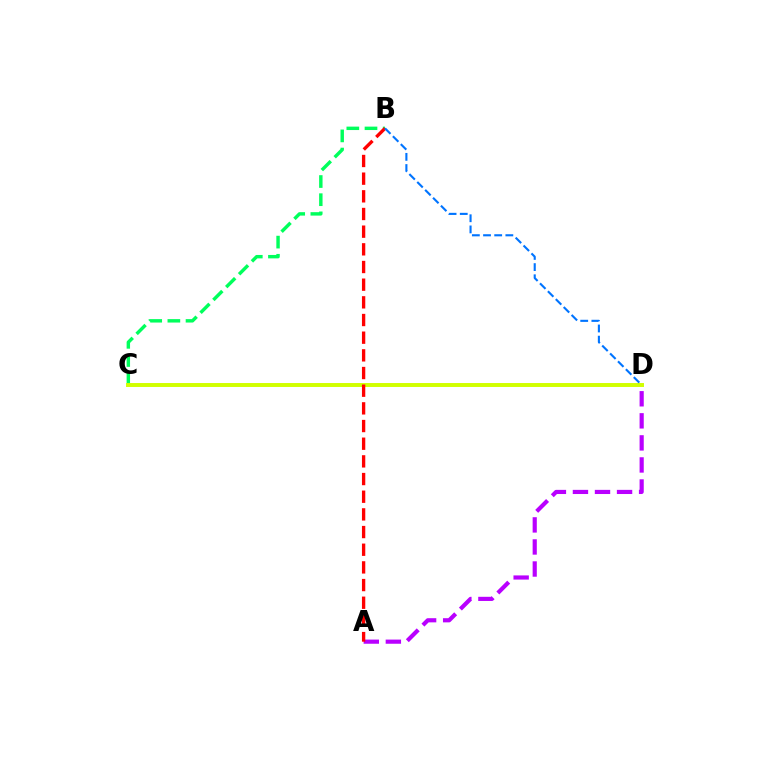{('B', 'C'): [{'color': '#00ff5c', 'line_style': 'dashed', 'thickness': 2.47}], ('C', 'D'): [{'color': '#d1ff00', 'line_style': 'solid', 'thickness': 2.84}], ('A', 'D'): [{'color': '#b900ff', 'line_style': 'dashed', 'thickness': 3.0}], ('A', 'B'): [{'color': '#ff0000', 'line_style': 'dashed', 'thickness': 2.4}], ('B', 'D'): [{'color': '#0074ff', 'line_style': 'dashed', 'thickness': 1.52}]}